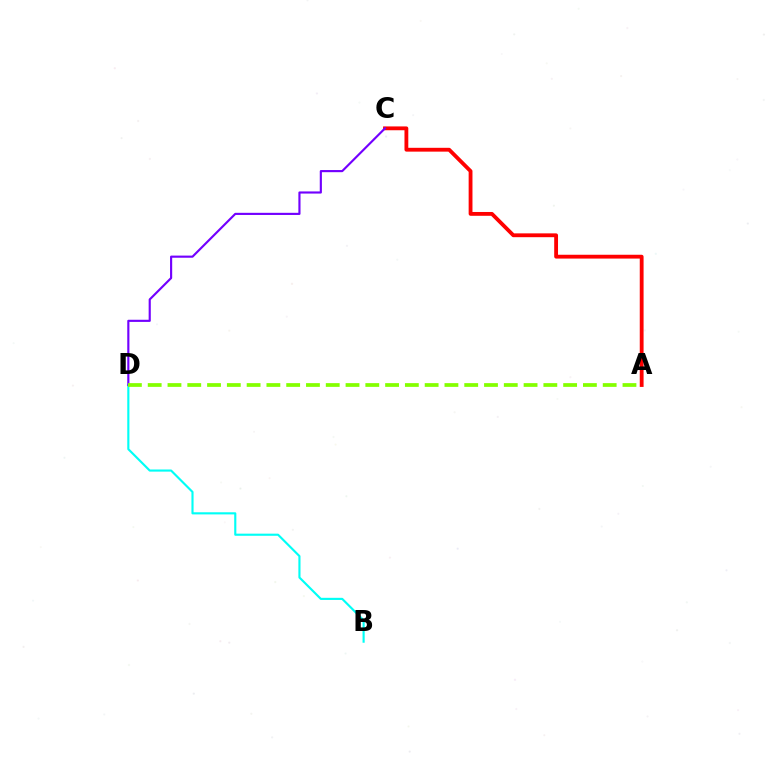{('B', 'D'): [{'color': '#00fff6', 'line_style': 'solid', 'thickness': 1.54}], ('A', 'C'): [{'color': '#ff0000', 'line_style': 'solid', 'thickness': 2.75}], ('C', 'D'): [{'color': '#7200ff', 'line_style': 'solid', 'thickness': 1.54}], ('A', 'D'): [{'color': '#84ff00', 'line_style': 'dashed', 'thickness': 2.69}]}